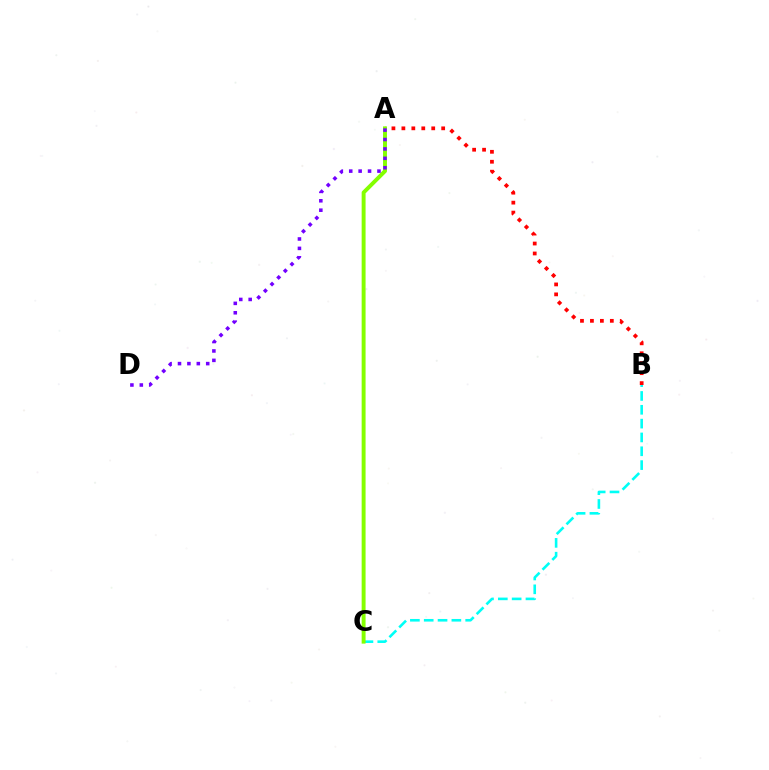{('A', 'B'): [{'color': '#ff0000', 'line_style': 'dotted', 'thickness': 2.7}], ('B', 'C'): [{'color': '#00fff6', 'line_style': 'dashed', 'thickness': 1.88}], ('A', 'C'): [{'color': '#84ff00', 'line_style': 'solid', 'thickness': 2.83}], ('A', 'D'): [{'color': '#7200ff', 'line_style': 'dotted', 'thickness': 2.56}]}